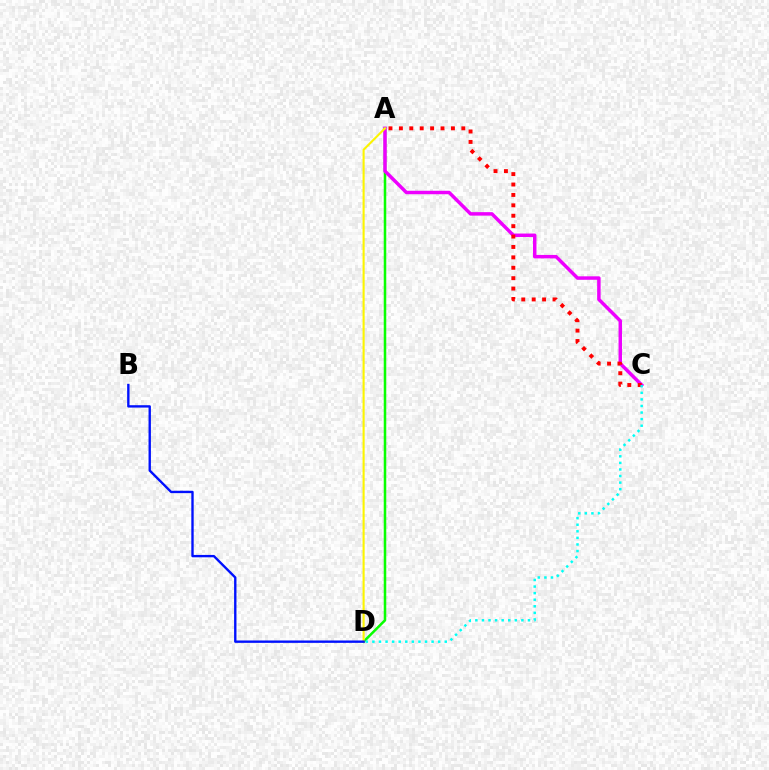{('A', 'D'): [{'color': '#08ff00', 'line_style': 'solid', 'thickness': 1.83}, {'color': '#fcf500', 'line_style': 'solid', 'thickness': 1.51}], ('A', 'C'): [{'color': '#ee00ff', 'line_style': 'solid', 'thickness': 2.5}, {'color': '#ff0000', 'line_style': 'dotted', 'thickness': 2.83}], ('C', 'D'): [{'color': '#00fff6', 'line_style': 'dotted', 'thickness': 1.79}], ('B', 'D'): [{'color': '#0010ff', 'line_style': 'solid', 'thickness': 1.71}]}